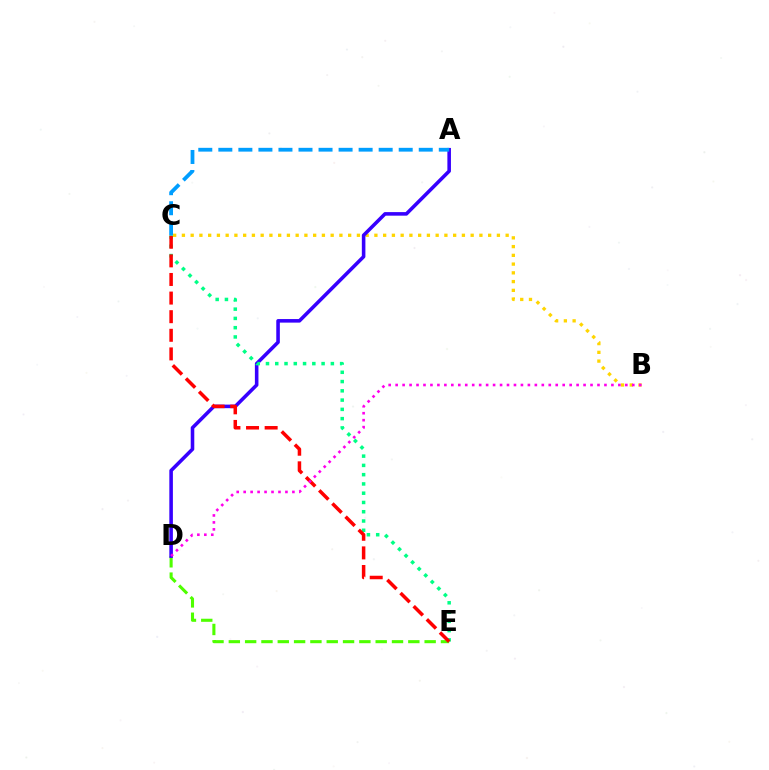{('B', 'C'): [{'color': '#ffd500', 'line_style': 'dotted', 'thickness': 2.38}], ('D', 'E'): [{'color': '#4fff00', 'line_style': 'dashed', 'thickness': 2.22}], ('A', 'D'): [{'color': '#3700ff', 'line_style': 'solid', 'thickness': 2.57}], ('C', 'E'): [{'color': '#00ff86', 'line_style': 'dotted', 'thickness': 2.52}, {'color': '#ff0000', 'line_style': 'dashed', 'thickness': 2.53}], ('B', 'D'): [{'color': '#ff00ed', 'line_style': 'dotted', 'thickness': 1.89}], ('A', 'C'): [{'color': '#009eff', 'line_style': 'dashed', 'thickness': 2.72}]}